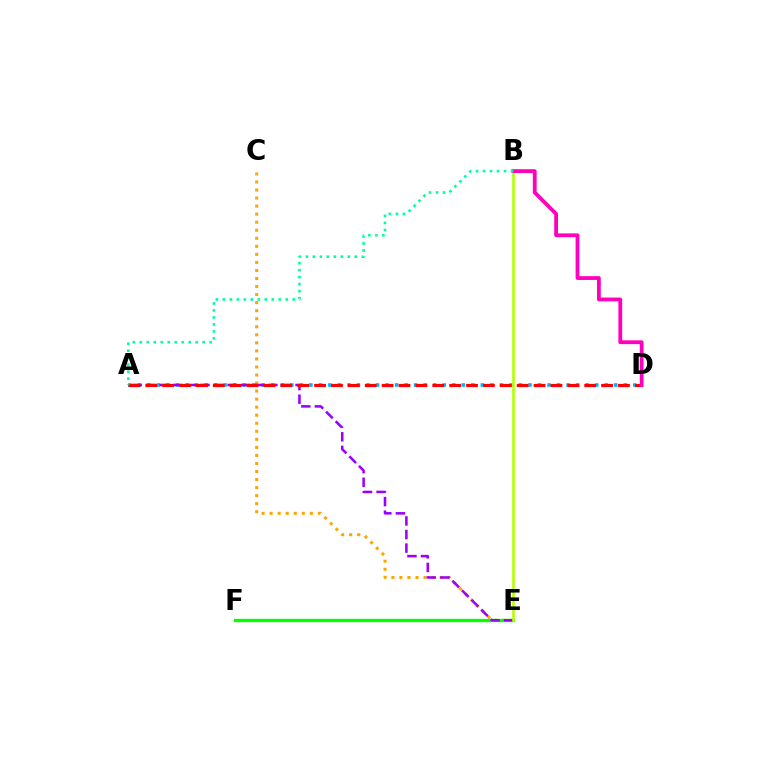{('E', 'F'): [{'color': '#0010ff', 'line_style': 'solid', 'thickness': 1.83}, {'color': '#08ff00', 'line_style': 'solid', 'thickness': 2.4}], ('C', 'E'): [{'color': '#ffa500', 'line_style': 'dotted', 'thickness': 2.18}], ('A', 'D'): [{'color': '#00b5ff', 'line_style': 'dotted', 'thickness': 2.59}, {'color': '#ff0000', 'line_style': 'dashed', 'thickness': 2.29}], ('A', 'E'): [{'color': '#9b00ff', 'line_style': 'dashed', 'thickness': 1.84}], ('B', 'E'): [{'color': '#b3ff00', 'line_style': 'solid', 'thickness': 1.89}], ('B', 'D'): [{'color': '#ff00bd', 'line_style': 'solid', 'thickness': 2.73}], ('A', 'B'): [{'color': '#00ff9d', 'line_style': 'dotted', 'thickness': 1.9}]}